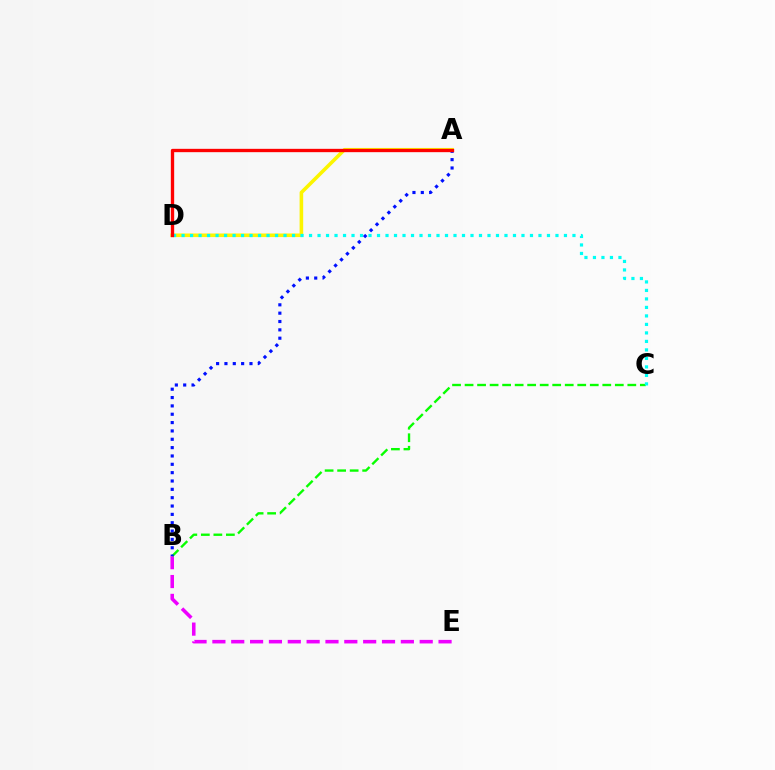{('A', 'D'): [{'color': '#fcf500', 'line_style': 'solid', 'thickness': 2.58}, {'color': '#ff0000', 'line_style': 'solid', 'thickness': 2.4}], ('B', 'E'): [{'color': '#ee00ff', 'line_style': 'dashed', 'thickness': 2.56}], ('B', 'C'): [{'color': '#08ff00', 'line_style': 'dashed', 'thickness': 1.7}], ('C', 'D'): [{'color': '#00fff6', 'line_style': 'dotted', 'thickness': 2.31}], ('A', 'B'): [{'color': '#0010ff', 'line_style': 'dotted', 'thickness': 2.27}]}